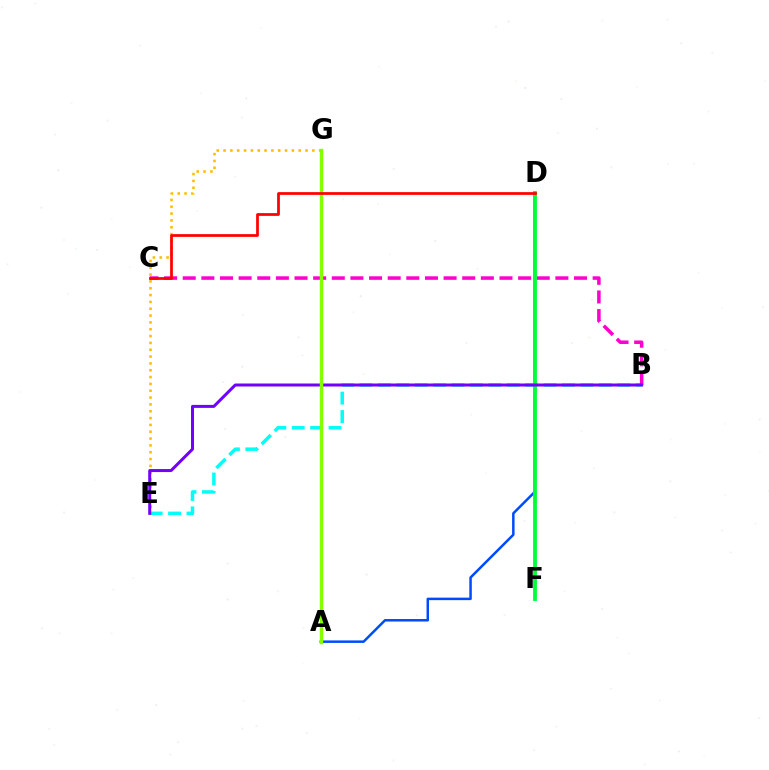{('A', 'D'): [{'color': '#004bff', 'line_style': 'solid', 'thickness': 1.8}], ('B', 'E'): [{'color': '#00fff6', 'line_style': 'dashed', 'thickness': 2.5}, {'color': '#7200ff', 'line_style': 'solid', 'thickness': 2.16}], ('B', 'C'): [{'color': '#ff00cf', 'line_style': 'dashed', 'thickness': 2.53}], ('E', 'G'): [{'color': '#ffbd00', 'line_style': 'dotted', 'thickness': 1.86}], ('D', 'F'): [{'color': '#00ff39', 'line_style': 'solid', 'thickness': 2.75}], ('A', 'G'): [{'color': '#84ff00', 'line_style': 'solid', 'thickness': 2.48}], ('C', 'D'): [{'color': '#ff0000', 'line_style': 'solid', 'thickness': 1.97}]}